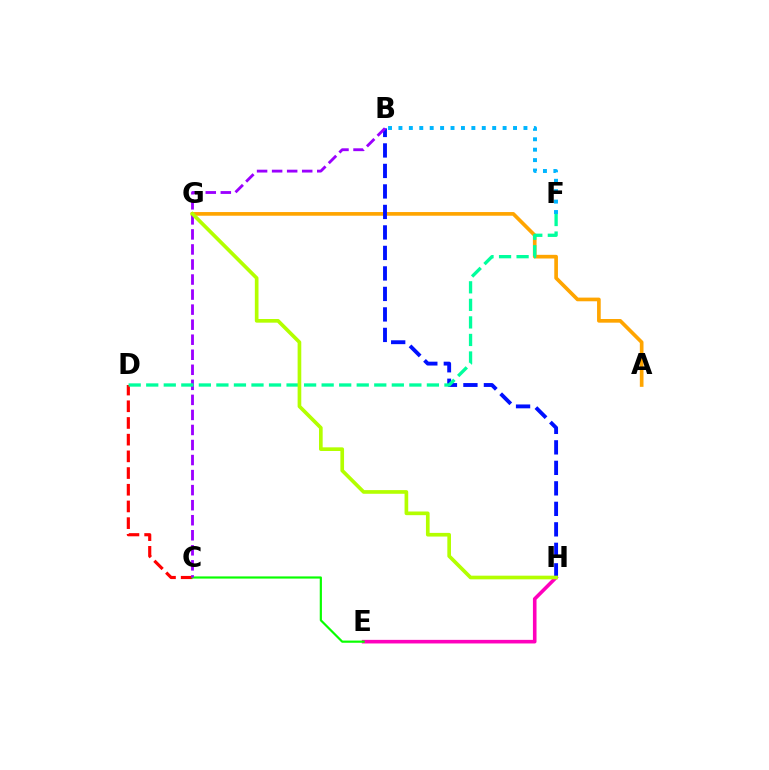{('B', 'F'): [{'color': '#00b5ff', 'line_style': 'dotted', 'thickness': 2.83}], ('A', 'G'): [{'color': '#ffa500', 'line_style': 'solid', 'thickness': 2.64}], ('E', 'H'): [{'color': '#ff00bd', 'line_style': 'solid', 'thickness': 2.59}], ('B', 'H'): [{'color': '#0010ff', 'line_style': 'dashed', 'thickness': 2.78}], ('C', 'D'): [{'color': '#ff0000', 'line_style': 'dashed', 'thickness': 2.27}], ('C', 'E'): [{'color': '#08ff00', 'line_style': 'solid', 'thickness': 1.57}], ('B', 'C'): [{'color': '#9b00ff', 'line_style': 'dashed', 'thickness': 2.04}], ('D', 'F'): [{'color': '#00ff9d', 'line_style': 'dashed', 'thickness': 2.38}], ('G', 'H'): [{'color': '#b3ff00', 'line_style': 'solid', 'thickness': 2.64}]}